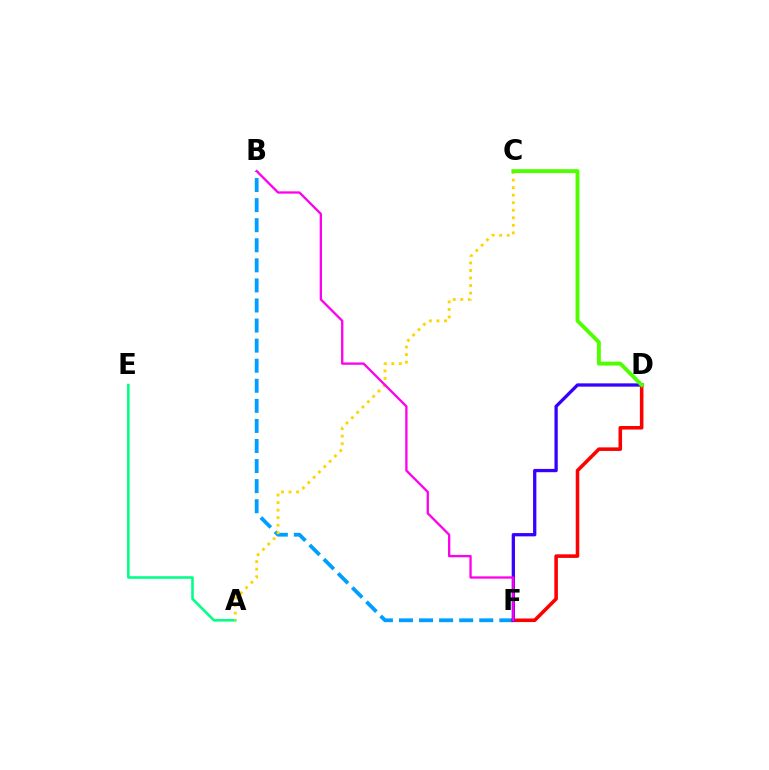{('B', 'F'): [{'color': '#009eff', 'line_style': 'dashed', 'thickness': 2.73}, {'color': '#ff00ed', 'line_style': 'solid', 'thickness': 1.66}], ('A', 'E'): [{'color': '#00ff86', 'line_style': 'solid', 'thickness': 1.85}], ('D', 'F'): [{'color': '#ff0000', 'line_style': 'solid', 'thickness': 2.57}, {'color': '#3700ff', 'line_style': 'solid', 'thickness': 2.36}], ('A', 'C'): [{'color': '#ffd500', 'line_style': 'dotted', 'thickness': 2.05}], ('C', 'D'): [{'color': '#4fff00', 'line_style': 'solid', 'thickness': 2.8}]}